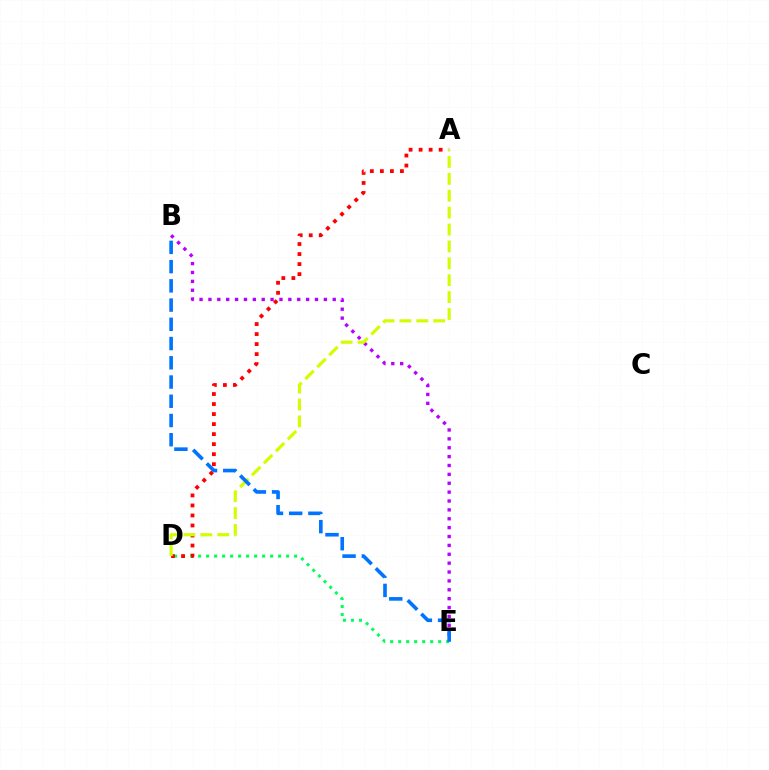{('D', 'E'): [{'color': '#00ff5c', 'line_style': 'dotted', 'thickness': 2.17}], ('B', 'E'): [{'color': '#b900ff', 'line_style': 'dotted', 'thickness': 2.41}, {'color': '#0074ff', 'line_style': 'dashed', 'thickness': 2.61}], ('A', 'D'): [{'color': '#ff0000', 'line_style': 'dotted', 'thickness': 2.72}, {'color': '#d1ff00', 'line_style': 'dashed', 'thickness': 2.29}]}